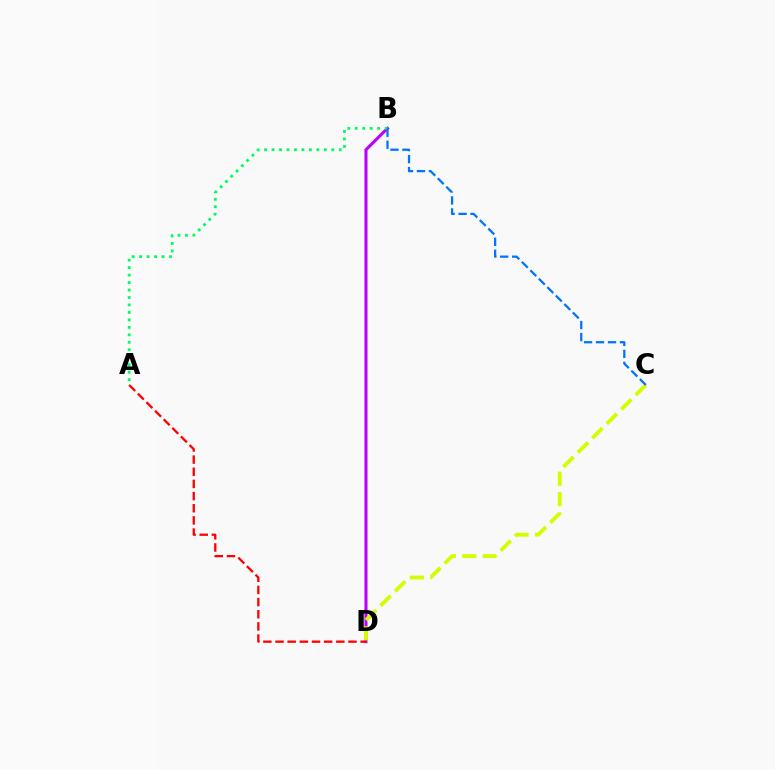{('B', 'D'): [{'color': '#b900ff', 'line_style': 'solid', 'thickness': 2.2}], ('C', 'D'): [{'color': '#d1ff00', 'line_style': 'dashed', 'thickness': 2.77}], ('A', 'D'): [{'color': '#ff0000', 'line_style': 'dashed', 'thickness': 1.65}], ('A', 'B'): [{'color': '#00ff5c', 'line_style': 'dotted', 'thickness': 2.03}], ('B', 'C'): [{'color': '#0074ff', 'line_style': 'dashed', 'thickness': 1.63}]}